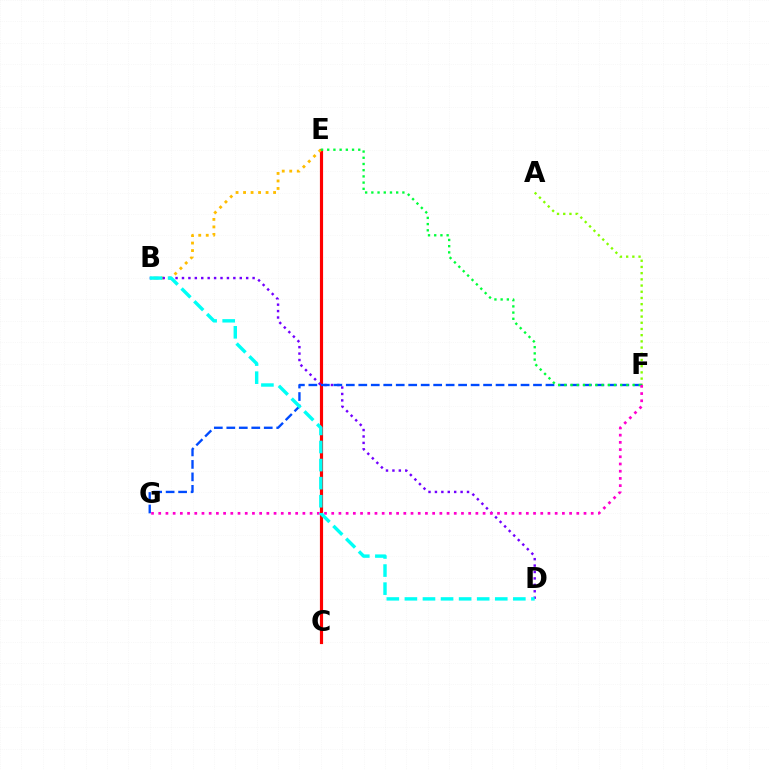{('C', 'E'): [{'color': '#ff0000', 'line_style': 'solid', 'thickness': 2.28}], ('B', 'E'): [{'color': '#ffbd00', 'line_style': 'dotted', 'thickness': 2.04}], ('A', 'F'): [{'color': '#84ff00', 'line_style': 'dotted', 'thickness': 1.69}], ('B', 'D'): [{'color': '#7200ff', 'line_style': 'dotted', 'thickness': 1.74}, {'color': '#00fff6', 'line_style': 'dashed', 'thickness': 2.46}], ('F', 'G'): [{'color': '#004bff', 'line_style': 'dashed', 'thickness': 1.7}, {'color': '#ff00cf', 'line_style': 'dotted', 'thickness': 1.96}], ('E', 'F'): [{'color': '#00ff39', 'line_style': 'dotted', 'thickness': 1.69}]}